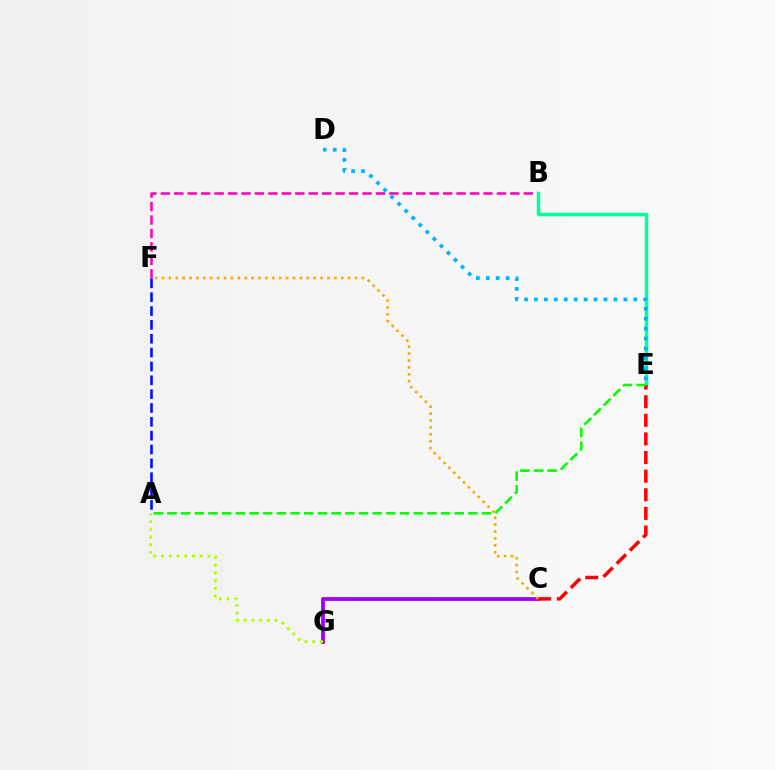{('B', 'F'): [{'color': '#ff00bd', 'line_style': 'dashed', 'thickness': 1.83}], ('A', 'F'): [{'color': '#0010ff', 'line_style': 'dashed', 'thickness': 1.88}], ('C', 'G'): [{'color': '#9b00ff', 'line_style': 'solid', 'thickness': 2.71}], ('B', 'E'): [{'color': '#00ff9d', 'line_style': 'solid', 'thickness': 2.5}], ('A', 'G'): [{'color': '#b3ff00', 'line_style': 'dotted', 'thickness': 2.1}], ('C', 'E'): [{'color': '#ff0000', 'line_style': 'dashed', 'thickness': 2.53}], ('D', 'E'): [{'color': '#00b5ff', 'line_style': 'dotted', 'thickness': 2.7}], ('C', 'F'): [{'color': '#ffa500', 'line_style': 'dotted', 'thickness': 1.87}], ('A', 'E'): [{'color': '#08ff00', 'line_style': 'dashed', 'thickness': 1.86}]}